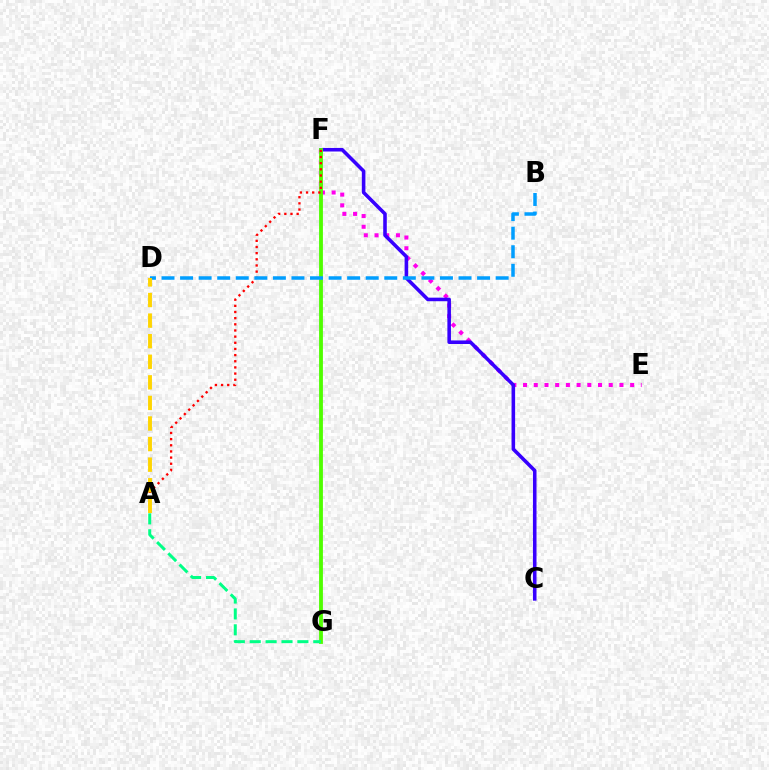{('E', 'F'): [{'color': '#ff00ed', 'line_style': 'dotted', 'thickness': 2.91}], ('C', 'F'): [{'color': '#3700ff', 'line_style': 'solid', 'thickness': 2.57}], ('F', 'G'): [{'color': '#4fff00', 'line_style': 'solid', 'thickness': 2.75}], ('A', 'F'): [{'color': '#ff0000', 'line_style': 'dotted', 'thickness': 1.67}], ('B', 'D'): [{'color': '#009eff', 'line_style': 'dashed', 'thickness': 2.52}], ('A', 'G'): [{'color': '#00ff86', 'line_style': 'dashed', 'thickness': 2.16}], ('A', 'D'): [{'color': '#ffd500', 'line_style': 'dashed', 'thickness': 2.8}]}